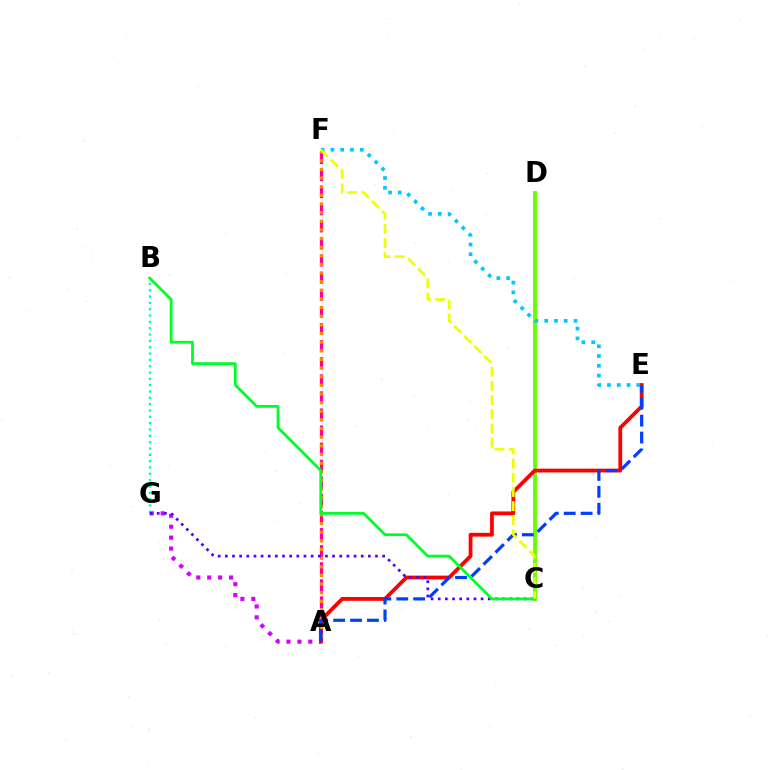{('A', 'G'): [{'color': '#d600ff', 'line_style': 'dotted', 'thickness': 2.96}], ('B', 'G'): [{'color': '#00ffaf', 'line_style': 'dotted', 'thickness': 1.72}], ('C', 'D'): [{'color': '#66ff00', 'line_style': 'solid', 'thickness': 2.76}], ('A', 'F'): [{'color': '#ff00a0', 'line_style': 'dashed', 'thickness': 2.32}, {'color': '#ff8800', 'line_style': 'dotted', 'thickness': 2.35}], ('A', 'E'): [{'color': '#ff0000', 'line_style': 'solid', 'thickness': 2.72}, {'color': '#003fff', 'line_style': 'dashed', 'thickness': 2.3}], ('C', 'G'): [{'color': '#4f00ff', 'line_style': 'dotted', 'thickness': 1.94}], ('B', 'C'): [{'color': '#00ff27', 'line_style': 'solid', 'thickness': 2.01}], ('E', 'F'): [{'color': '#00c7ff', 'line_style': 'dotted', 'thickness': 2.65}], ('C', 'F'): [{'color': '#eeff00', 'line_style': 'dashed', 'thickness': 1.92}]}